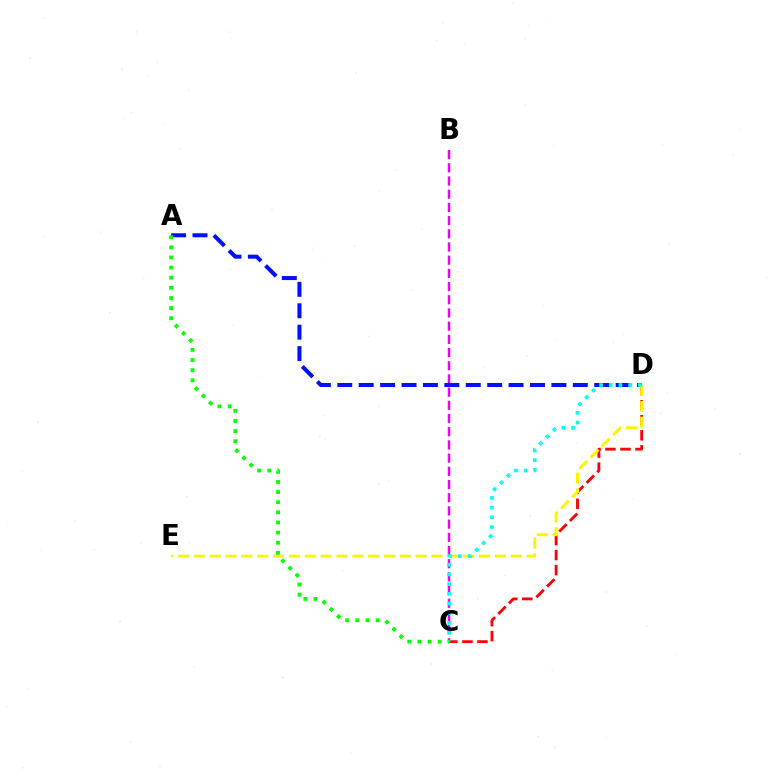{('B', 'C'): [{'color': '#ee00ff', 'line_style': 'dashed', 'thickness': 1.79}], ('A', 'D'): [{'color': '#0010ff', 'line_style': 'dashed', 'thickness': 2.91}], ('C', 'D'): [{'color': '#ff0000', 'line_style': 'dashed', 'thickness': 2.04}, {'color': '#00fff6', 'line_style': 'dotted', 'thickness': 2.64}], ('D', 'E'): [{'color': '#fcf500', 'line_style': 'dashed', 'thickness': 2.15}], ('A', 'C'): [{'color': '#08ff00', 'line_style': 'dotted', 'thickness': 2.75}]}